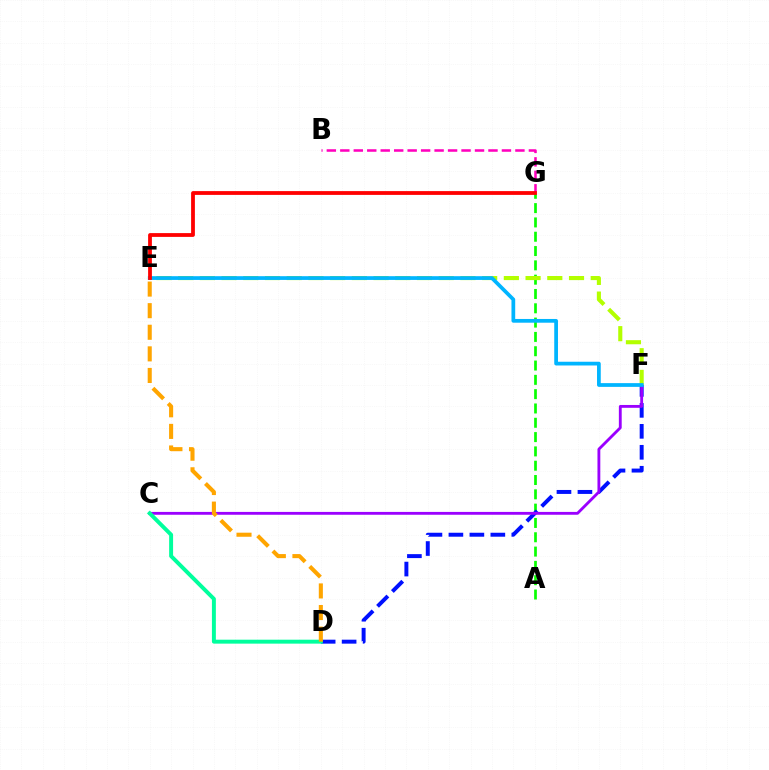{('A', 'G'): [{'color': '#08ff00', 'line_style': 'dashed', 'thickness': 1.94}], ('D', 'F'): [{'color': '#0010ff', 'line_style': 'dashed', 'thickness': 2.85}], ('C', 'F'): [{'color': '#9b00ff', 'line_style': 'solid', 'thickness': 2.05}], ('E', 'F'): [{'color': '#b3ff00', 'line_style': 'dashed', 'thickness': 2.95}, {'color': '#00b5ff', 'line_style': 'solid', 'thickness': 2.69}], ('C', 'D'): [{'color': '#00ff9d', 'line_style': 'solid', 'thickness': 2.84}], ('B', 'G'): [{'color': '#ff00bd', 'line_style': 'dashed', 'thickness': 1.83}], ('E', 'G'): [{'color': '#ff0000', 'line_style': 'solid', 'thickness': 2.73}], ('D', 'E'): [{'color': '#ffa500', 'line_style': 'dashed', 'thickness': 2.93}]}